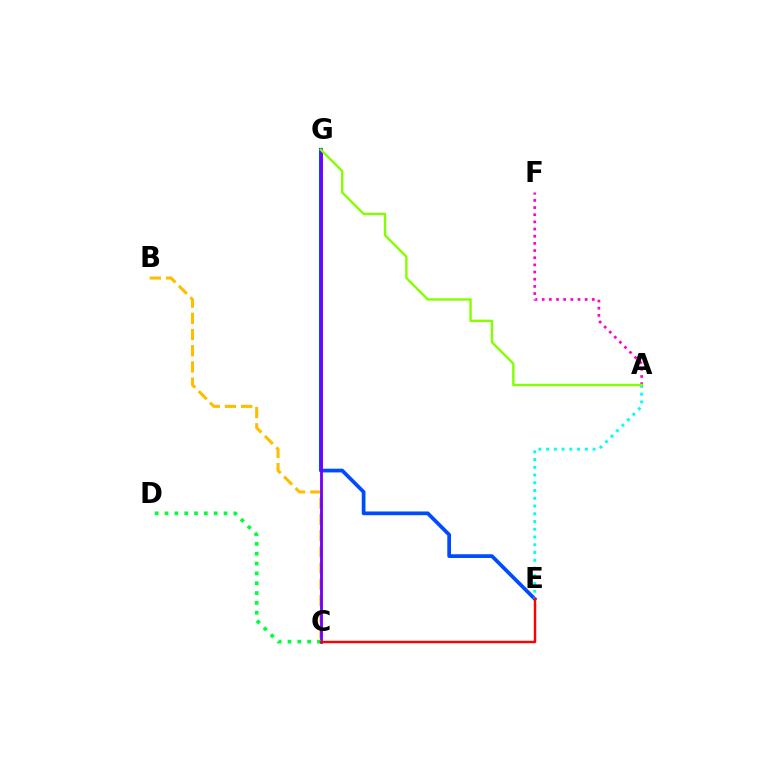{('B', 'C'): [{'color': '#ffbd00', 'line_style': 'dashed', 'thickness': 2.2}], ('E', 'G'): [{'color': '#004bff', 'line_style': 'solid', 'thickness': 2.68}], ('C', 'G'): [{'color': '#7200ff', 'line_style': 'solid', 'thickness': 2.04}], ('A', 'E'): [{'color': '#00fff6', 'line_style': 'dotted', 'thickness': 2.11}], ('C', 'D'): [{'color': '#00ff39', 'line_style': 'dotted', 'thickness': 2.67}], ('A', 'F'): [{'color': '#ff00cf', 'line_style': 'dotted', 'thickness': 1.95}], ('A', 'G'): [{'color': '#84ff00', 'line_style': 'solid', 'thickness': 1.71}], ('C', 'E'): [{'color': '#ff0000', 'line_style': 'solid', 'thickness': 1.74}]}